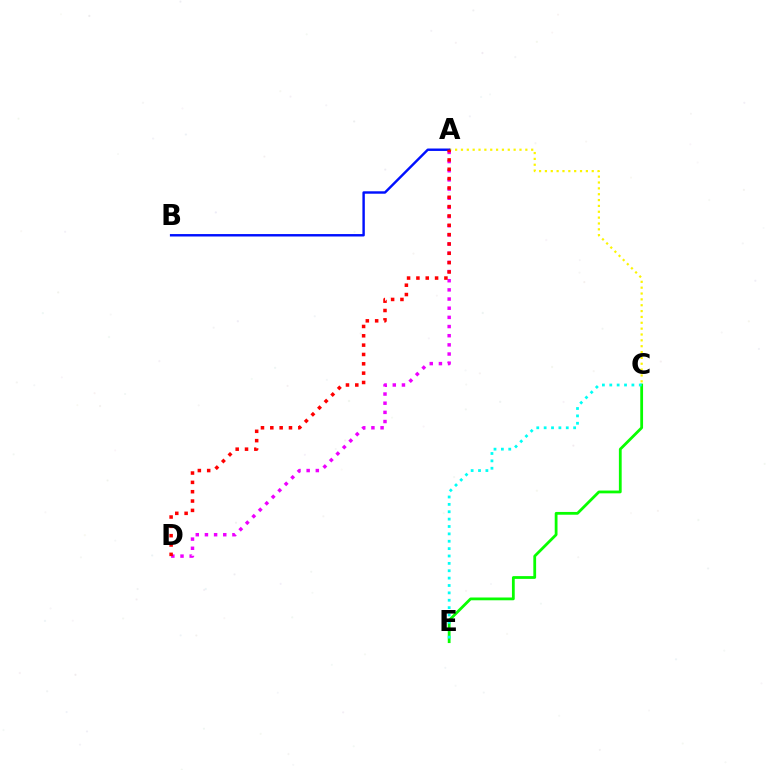{('C', 'E'): [{'color': '#08ff00', 'line_style': 'solid', 'thickness': 2.0}, {'color': '#00fff6', 'line_style': 'dotted', 'thickness': 2.0}], ('A', 'C'): [{'color': '#fcf500', 'line_style': 'dotted', 'thickness': 1.59}], ('A', 'D'): [{'color': '#ee00ff', 'line_style': 'dotted', 'thickness': 2.49}, {'color': '#ff0000', 'line_style': 'dotted', 'thickness': 2.54}], ('A', 'B'): [{'color': '#0010ff', 'line_style': 'solid', 'thickness': 1.75}]}